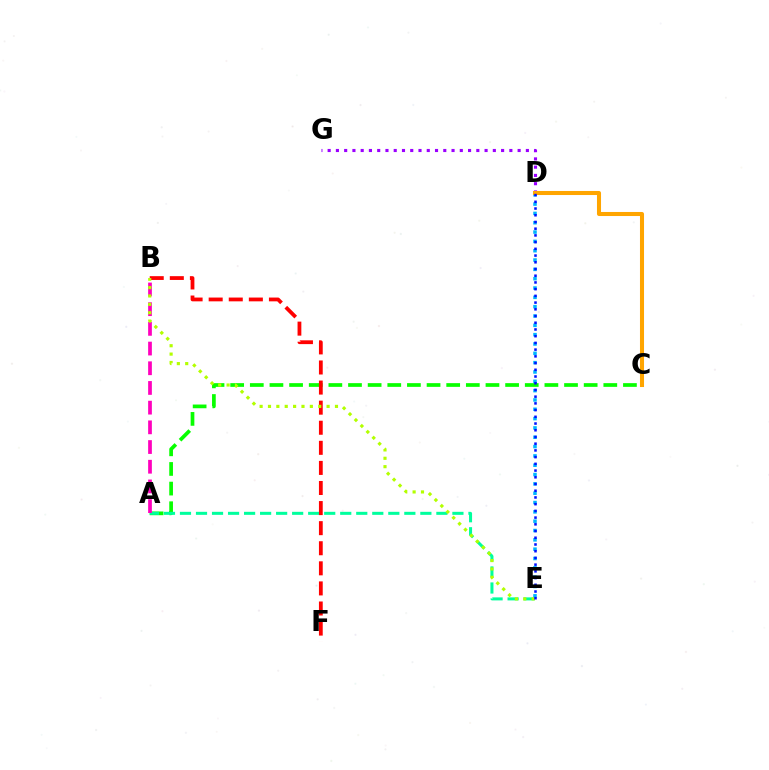{('A', 'C'): [{'color': '#08ff00', 'line_style': 'dashed', 'thickness': 2.67}], ('D', 'E'): [{'color': '#00b5ff', 'line_style': 'dotted', 'thickness': 2.53}, {'color': '#0010ff', 'line_style': 'dotted', 'thickness': 1.83}], ('A', 'E'): [{'color': '#00ff9d', 'line_style': 'dashed', 'thickness': 2.18}], ('A', 'B'): [{'color': '#ff00bd', 'line_style': 'dashed', 'thickness': 2.68}], ('B', 'F'): [{'color': '#ff0000', 'line_style': 'dashed', 'thickness': 2.73}], ('D', 'G'): [{'color': '#9b00ff', 'line_style': 'dotted', 'thickness': 2.24}], ('C', 'D'): [{'color': '#ffa500', 'line_style': 'solid', 'thickness': 2.92}], ('B', 'E'): [{'color': '#b3ff00', 'line_style': 'dotted', 'thickness': 2.28}]}